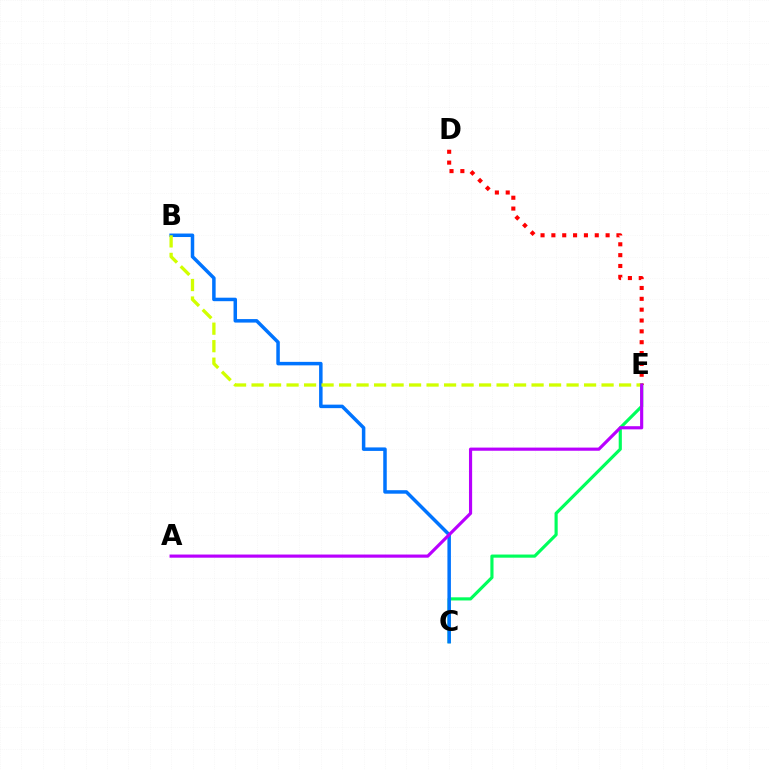{('C', 'E'): [{'color': '#00ff5c', 'line_style': 'solid', 'thickness': 2.27}], ('D', 'E'): [{'color': '#ff0000', 'line_style': 'dotted', 'thickness': 2.95}], ('B', 'C'): [{'color': '#0074ff', 'line_style': 'solid', 'thickness': 2.52}], ('B', 'E'): [{'color': '#d1ff00', 'line_style': 'dashed', 'thickness': 2.38}], ('A', 'E'): [{'color': '#b900ff', 'line_style': 'solid', 'thickness': 2.27}]}